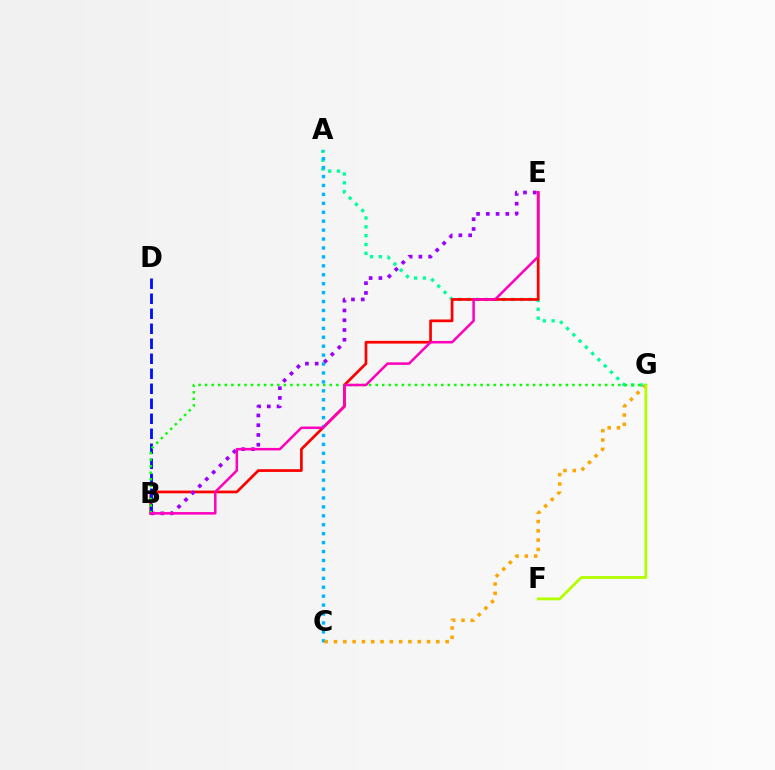{('A', 'G'): [{'color': '#00ff9d', 'line_style': 'dotted', 'thickness': 2.4}], ('B', 'E'): [{'color': '#ff0000', 'line_style': 'solid', 'thickness': 1.96}, {'color': '#9b00ff', 'line_style': 'dotted', 'thickness': 2.65}, {'color': '#ff00bd', 'line_style': 'solid', 'thickness': 1.81}], ('B', 'D'): [{'color': '#0010ff', 'line_style': 'dashed', 'thickness': 2.04}], ('A', 'C'): [{'color': '#00b5ff', 'line_style': 'dotted', 'thickness': 2.43}], ('C', 'G'): [{'color': '#ffa500', 'line_style': 'dotted', 'thickness': 2.53}], ('B', 'G'): [{'color': '#08ff00', 'line_style': 'dotted', 'thickness': 1.78}], ('F', 'G'): [{'color': '#b3ff00', 'line_style': 'solid', 'thickness': 2.03}]}